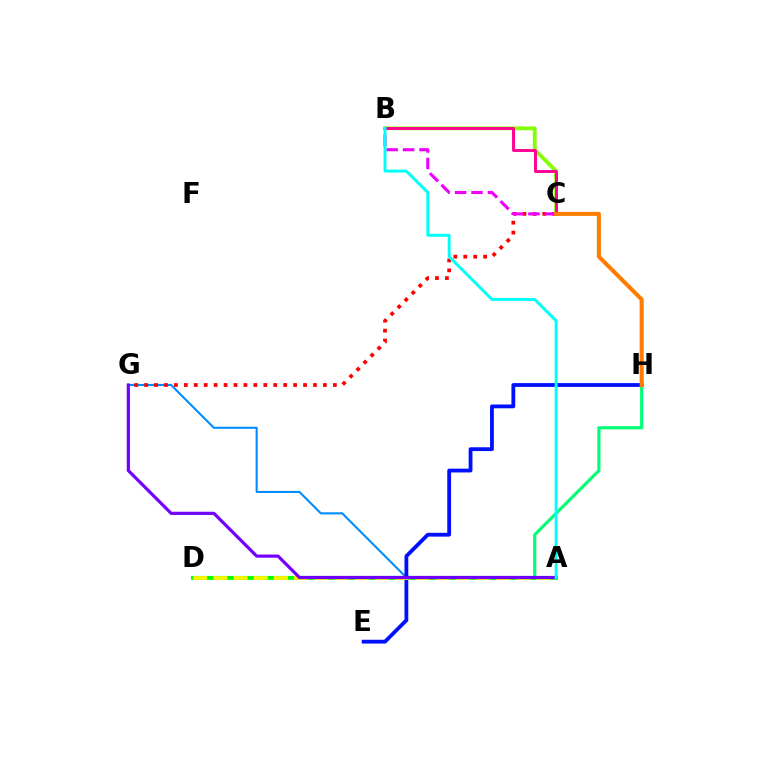{('D', 'H'): [{'color': '#00ff74', 'line_style': 'solid', 'thickness': 2.27}], ('A', 'D'): [{'color': '#08ff00', 'line_style': 'solid', 'thickness': 2.65}, {'color': '#fcf500', 'line_style': 'dashed', 'thickness': 2.74}], ('B', 'C'): [{'color': '#84ff00', 'line_style': 'solid', 'thickness': 2.71}, {'color': '#ff0094', 'line_style': 'solid', 'thickness': 2.1}, {'color': '#ee00ff', 'line_style': 'dashed', 'thickness': 2.23}], ('A', 'G'): [{'color': '#008cff', 'line_style': 'solid', 'thickness': 1.51}, {'color': '#7200ff', 'line_style': 'solid', 'thickness': 2.29}], ('E', 'H'): [{'color': '#0010ff', 'line_style': 'solid', 'thickness': 2.74}], ('C', 'G'): [{'color': '#ff0000', 'line_style': 'dotted', 'thickness': 2.7}], ('A', 'B'): [{'color': '#00fff6', 'line_style': 'solid', 'thickness': 2.1}], ('C', 'H'): [{'color': '#ff7c00', 'line_style': 'solid', 'thickness': 2.92}]}